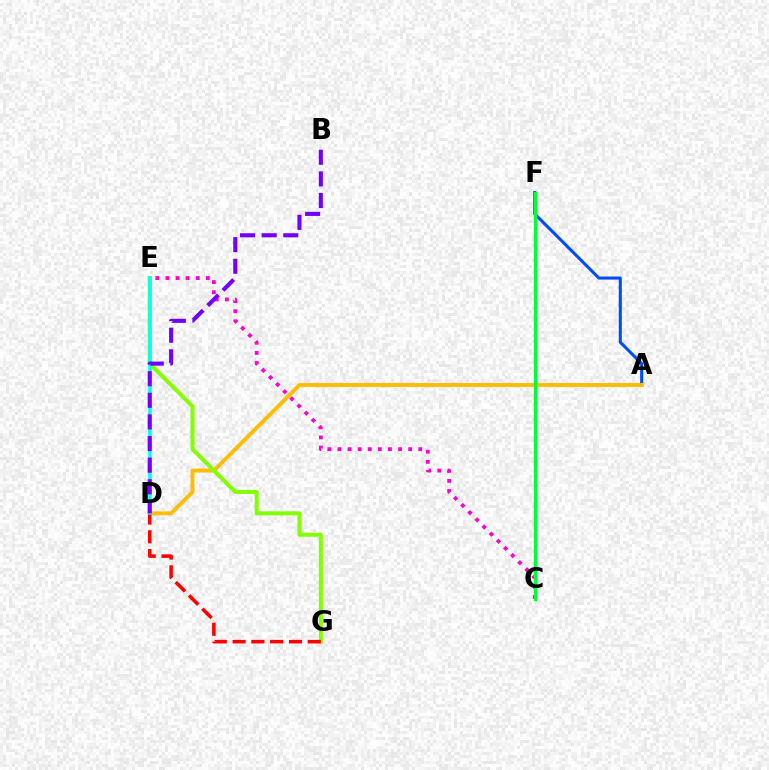{('A', 'F'): [{'color': '#004bff', 'line_style': 'solid', 'thickness': 2.19}], ('A', 'D'): [{'color': '#ffbd00', 'line_style': 'solid', 'thickness': 2.81}], ('E', 'G'): [{'color': '#84ff00', 'line_style': 'solid', 'thickness': 2.88}], ('D', 'G'): [{'color': '#ff0000', 'line_style': 'dashed', 'thickness': 2.55}], ('C', 'E'): [{'color': '#ff00cf', 'line_style': 'dotted', 'thickness': 2.75}], ('C', 'F'): [{'color': '#00ff39', 'line_style': 'solid', 'thickness': 2.4}], ('D', 'E'): [{'color': '#00fff6', 'line_style': 'solid', 'thickness': 2.54}], ('B', 'D'): [{'color': '#7200ff', 'line_style': 'dashed', 'thickness': 2.94}]}